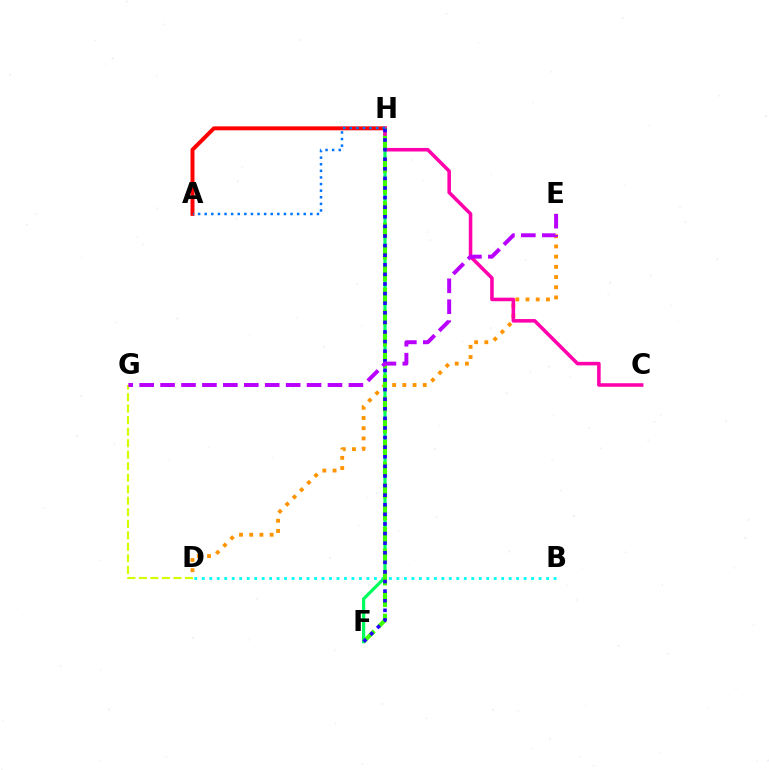{('A', 'H'): [{'color': '#ff0000', 'line_style': 'solid', 'thickness': 2.84}, {'color': '#0074ff', 'line_style': 'dotted', 'thickness': 1.79}], ('D', 'E'): [{'color': '#ff9400', 'line_style': 'dotted', 'thickness': 2.77}], ('B', 'D'): [{'color': '#00fff6', 'line_style': 'dotted', 'thickness': 2.03}], ('F', 'H'): [{'color': '#00ff5c', 'line_style': 'solid', 'thickness': 2.31}, {'color': '#3dff00', 'line_style': 'dashed', 'thickness': 2.95}, {'color': '#2500ff', 'line_style': 'dotted', 'thickness': 2.61}], ('C', 'H'): [{'color': '#ff00ac', 'line_style': 'solid', 'thickness': 2.56}], ('D', 'G'): [{'color': '#d1ff00', 'line_style': 'dashed', 'thickness': 1.56}], ('E', 'G'): [{'color': '#b900ff', 'line_style': 'dashed', 'thickness': 2.84}]}